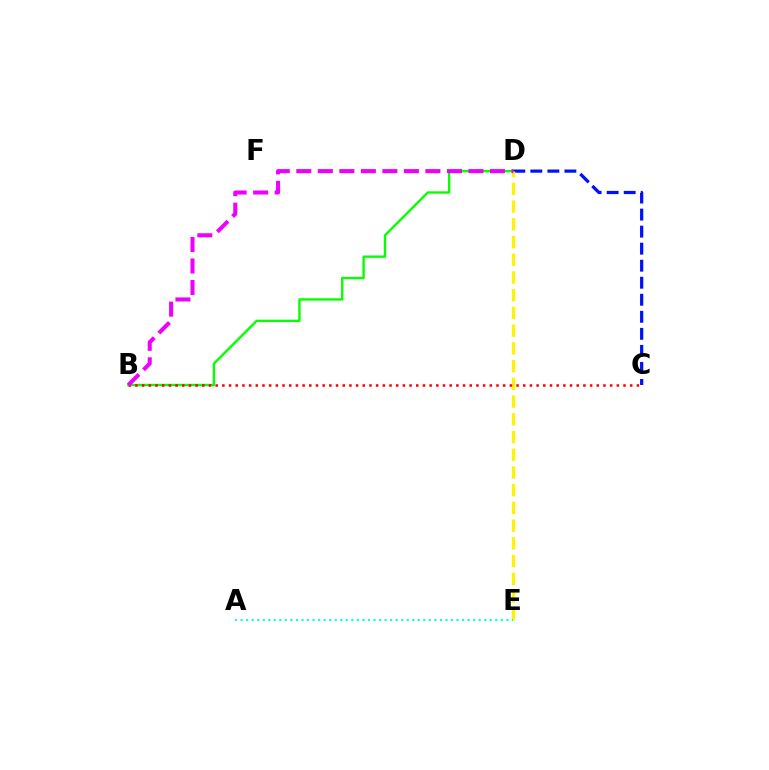{('B', 'D'): [{'color': '#08ff00', 'line_style': 'solid', 'thickness': 1.72}, {'color': '#ee00ff', 'line_style': 'dashed', 'thickness': 2.92}], ('C', 'D'): [{'color': '#0010ff', 'line_style': 'dashed', 'thickness': 2.31}], ('D', 'E'): [{'color': '#fcf500', 'line_style': 'dashed', 'thickness': 2.41}], ('B', 'C'): [{'color': '#ff0000', 'line_style': 'dotted', 'thickness': 1.82}], ('A', 'E'): [{'color': '#00fff6', 'line_style': 'dotted', 'thickness': 1.5}]}